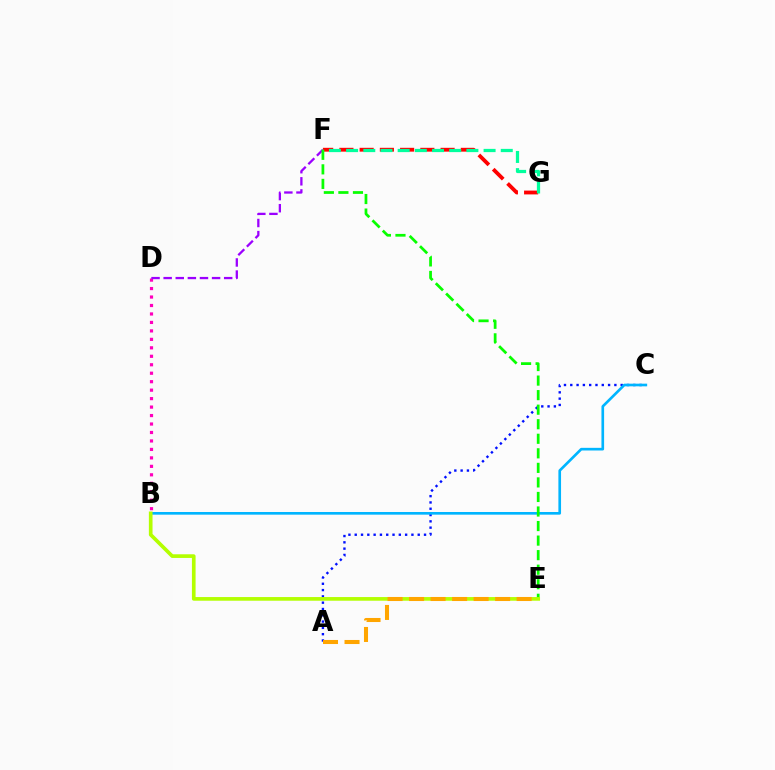{('B', 'D'): [{'color': '#ff00bd', 'line_style': 'dotted', 'thickness': 2.3}], ('A', 'C'): [{'color': '#0010ff', 'line_style': 'dotted', 'thickness': 1.71}], ('B', 'C'): [{'color': '#00b5ff', 'line_style': 'solid', 'thickness': 1.91}], ('D', 'F'): [{'color': '#9b00ff', 'line_style': 'dashed', 'thickness': 1.64}], ('F', 'G'): [{'color': '#ff0000', 'line_style': 'dashed', 'thickness': 2.75}, {'color': '#00ff9d', 'line_style': 'dashed', 'thickness': 2.33}], ('E', 'F'): [{'color': '#08ff00', 'line_style': 'dashed', 'thickness': 1.98}], ('B', 'E'): [{'color': '#b3ff00', 'line_style': 'solid', 'thickness': 2.64}], ('A', 'E'): [{'color': '#ffa500', 'line_style': 'dashed', 'thickness': 2.92}]}